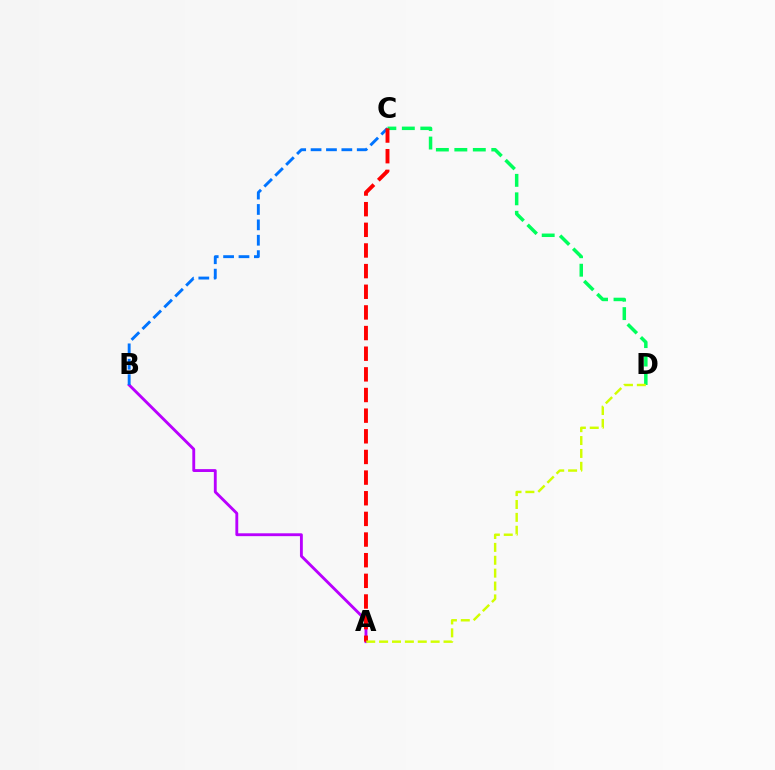{('A', 'B'): [{'color': '#b900ff', 'line_style': 'solid', 'thickness': 2.06}], ('C', 'D'): [{'color': '#00ff5c', 'line_style': 'dashed', 'thickness': 2.51}], ('B', 'C'): [{'color': '#0074ff', 'line_style': 'dashed', 'thickness': 2.09}], ('A', 'C'): [{'color': '#ff0000', 'line_style': 'dashed', 'thickness': 2.81}], ('A', 'D'): [{'color': '#d1ff00', 'line_style': 'dashed', 'thickness': 1.75}]}